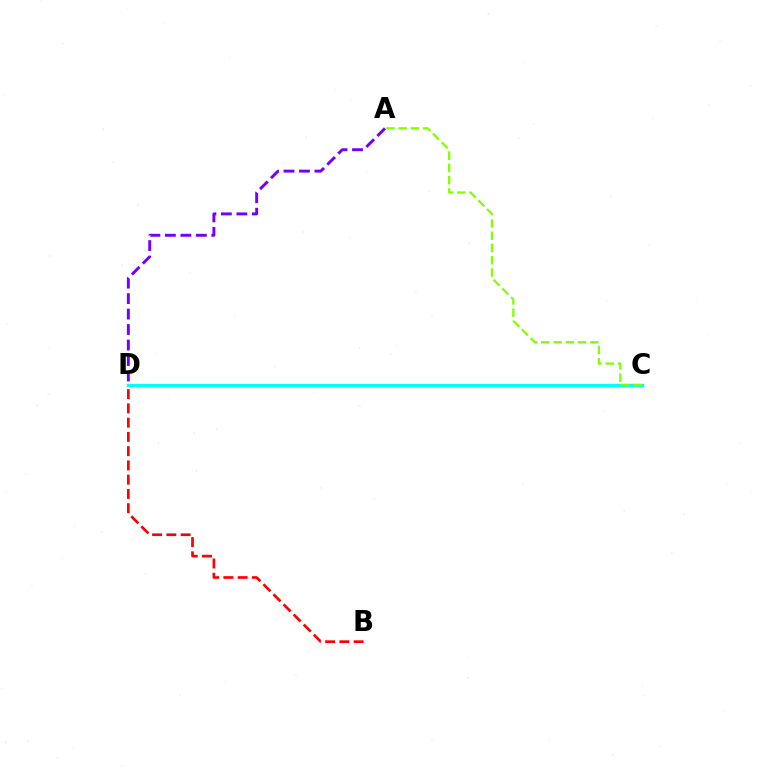{('C', 'D'): [{'color': '#00fff6', 'line_style': 'solid', 'thickness': 2.43}], ('B', 'D'): [{'color': '#ff0000', 'line_style': 'dashed', 'thickness': 1.94}], ('A', 'D'): [{'color': '#7200ff', 'line_style': 'dashed', 'thickness': 2.1}], ('A', 'C'): [{'color': '#84ff00', 'line_style': 'dashed', 'thickness': 1.67}]}